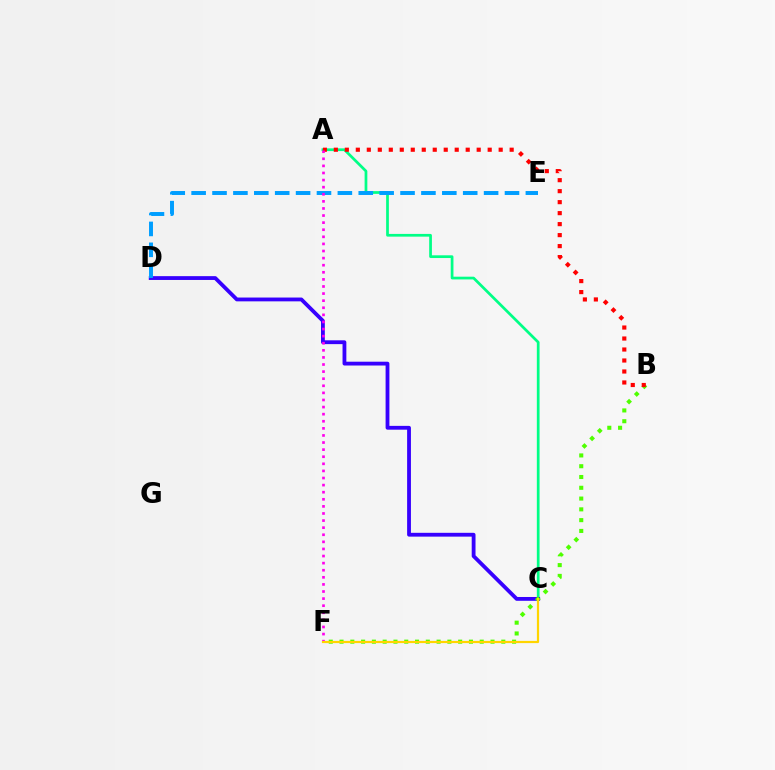{('A', 'C'): [{'color': '#00ff86', 'line_style': 'solid', 'thickness': 1.96}], ('C', 'D'): [{'color': '#3700ff', 'line_style': 'solid', 'thickness': 2.75}], ('B', 'F'): [{'color': '#4fff00', 'line_style': 'dotted', 'thickness': 2.93}], ('D', 'E'): [{'color': '#009eff', 'line_style': 'dashed', 'thickness': 2.84}], ('A', 'B'): [{'color': '#ff0000', 'line_style': 'dotted', 'thickness': 2.99}], ('A', 'F'): [{'color': '#ff00ed', 'line_style': 'dotted', 'thickness': 1.93}], ('C', 'F'): [{'color': '#ffd500', 'line_style': 'solid', 'thickness': 1.58}]}